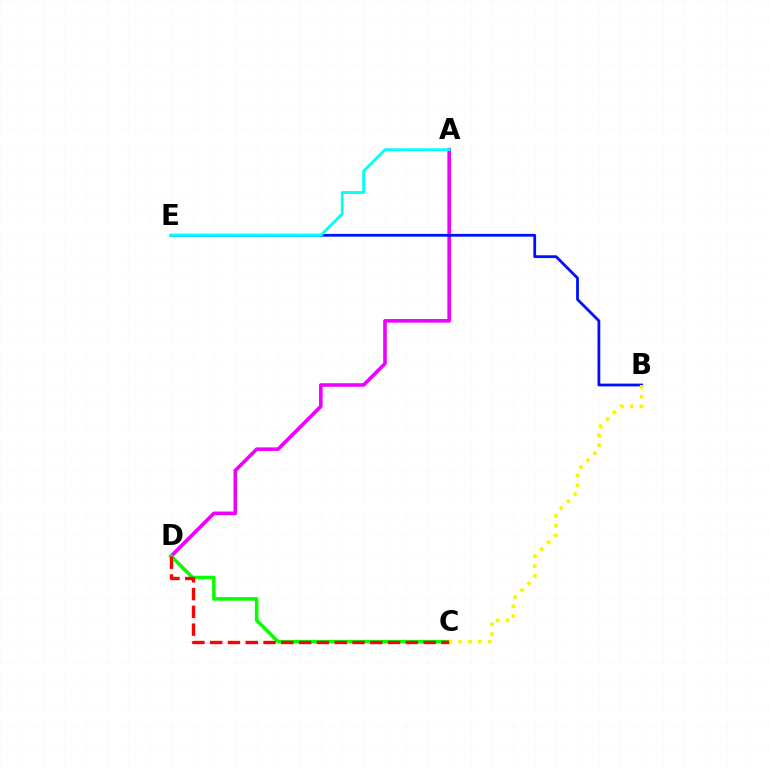{('A', 'D'): [{'color': '#ee00ff', 'line_style': 'solid', 'thickness': 2.59}], ('B', 'E'): [{'color': '#0010ff', 'line_style': 'solid', 'thickness': 2.0}], ('A', 'E'): [{'color': '#00fff6', 'line_style': 'solid', 'thickness': 2.04}], ('C', 'D'): [{'color': '#08ff00', 'line_style': 'solid', 'thickness': 2.56}, {'color': '#ff0000', 'line_style': 'dashed', 'thickness': 2.42}], ('B', 'C'): [{'color': '#fcf500', 'line_style': 'dotted', 'thickness': 2.67}]}